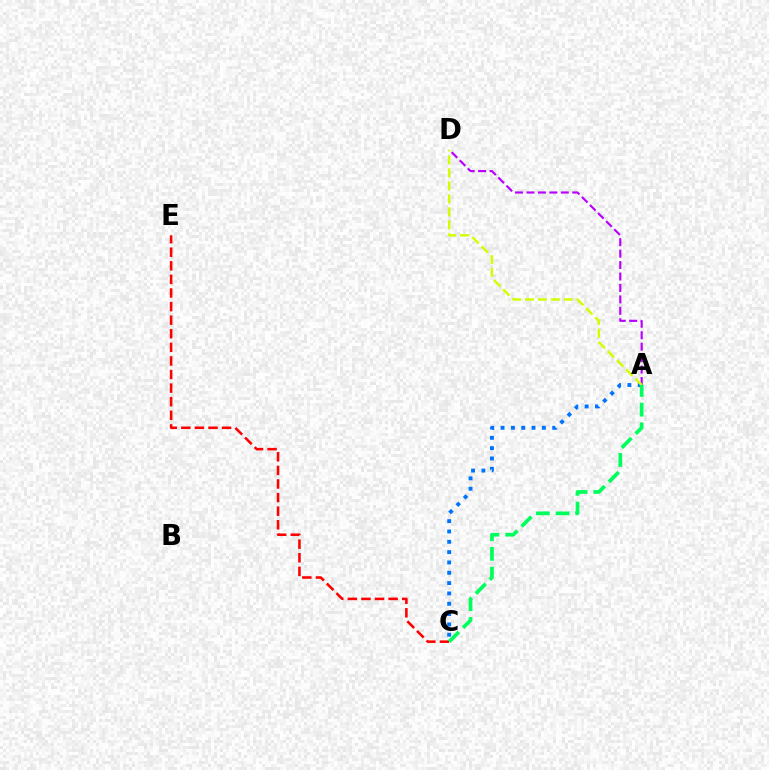{('C', 'E'): [{'color': '#ff0000', 'line_style': 'dashed', 'thickness': 1.85}], ('A', 'D'): [{'color': '#b900ff', 'line_style': 'dashed', 'thickness': 1.55}, {'color': '#d1ff00', 'line_style': 'dashed', 'thickness': 1.76}], ('A', 'C'): [{'color': '#0074ff', 'line_style': 'dotted', 'thickness': 2.81}, {'color': '#00ff5c', 'line_style': 'dashed', 'thickness': 2.68}]}